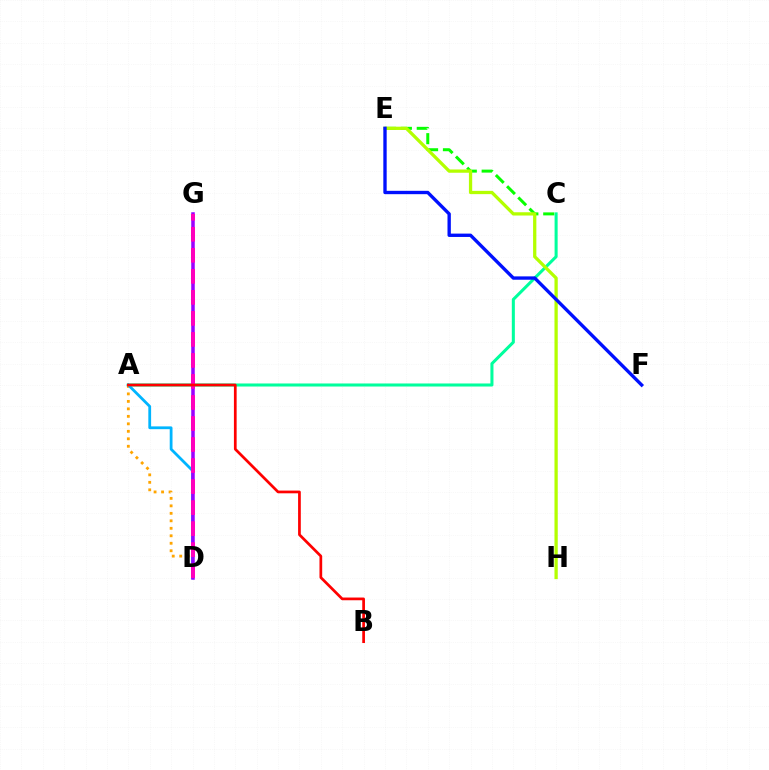{('A', 'C'): [{'color': '#00ff9d', 'line_style': 'solid', 'thickness': 2.19}], ('A', 'D'): [{'color': '#ffa500', 'line_style': 'dotted', 'thickness': 2.03}, {'color': '#00b5ff', 'line_style': 'solid', 'thickness': 2.0}], ('D', 'G'): [{'color': '#9b00ff', 'line_style': 'solid', 'thickness': 2.54}, {'color': '#ff00bd', 'line_style': 'dashed', 'thickness': 2.86}], ('A', 'B'): [{'color': '#ff0000', 'line_style': 'solid', 'thickness': 1.96}], ('C', 'E'): [{'color': '#08ff00', 'line_style': 'dashed', 'thickness': 2.15}], ('E', 'H'): [{'color': '#b3ff00', 'line_style': 'solid', 'thickness': 2.36}], ('E', 'F'): [{'color': '#0010ff', 'line_style': 'solid', 'thickness': 2.41}]}